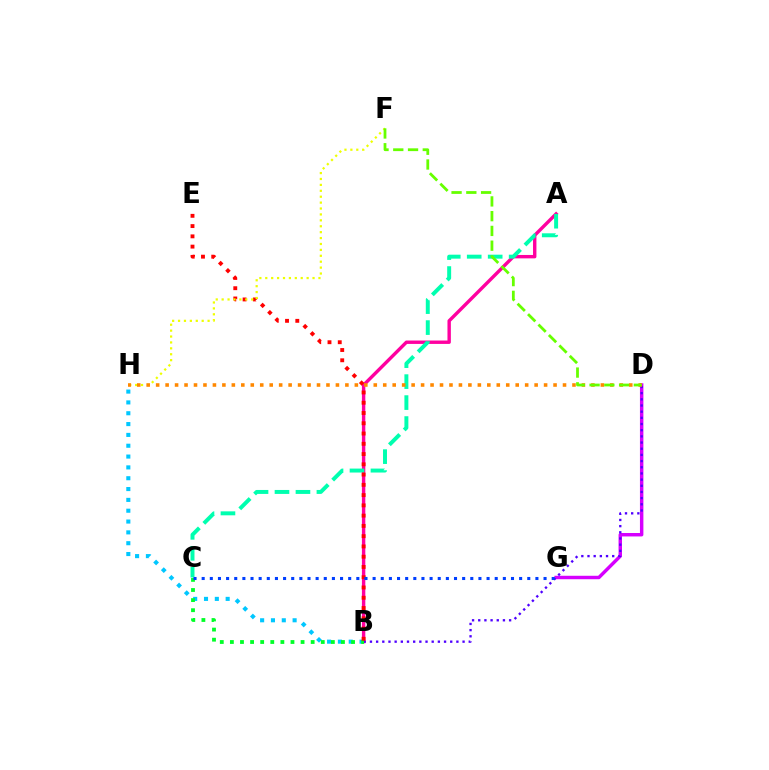{('D', 'G'): [{'color': '#d600ff', 'line_style': 'solid', 'thickness': 2.48}], ('B', 'H'): [{'color': '#00c7ff', 'line_style': 'dotted', 'thickness': 2.94}], ('A', 'B'): [{'color': '#ff00a0', 'line_style': 'solid', 'thickness': 2.45}], ('A', 'C'): [{'color': '#00ffaf', 'line_style': 'dashed', 'thickness': 2.85}], ('B', 'D'): [{'color': '#4f00ff', 'line_style': 'dotted', 'thickness': 1.68}], ('B', 'C'): [{'color': '#00ff27', 'line_style': 'dotted', 'thickness': 2.74}], ('B', 'E'): [{'color': '#ff0000', 'line_style': 'dotted', 'thickness': 2.79}], ('F', 'H'): [{'color': '#eeff00', 'line_style': 'dotted', 'thickness': 1.61}], ('C', 'G'): [{'color': '#003fff', 'line_style': 'dotted', 'thickness': 2.21}], ('D', 'H'): [{'color': '#ff8800', 'line_style': 'dotted', 'thickness': 2.57}], ('D', 'F'): [{'color': '#66ff00', 'line_style': 'dashed', 'thickness': 2.0}]}